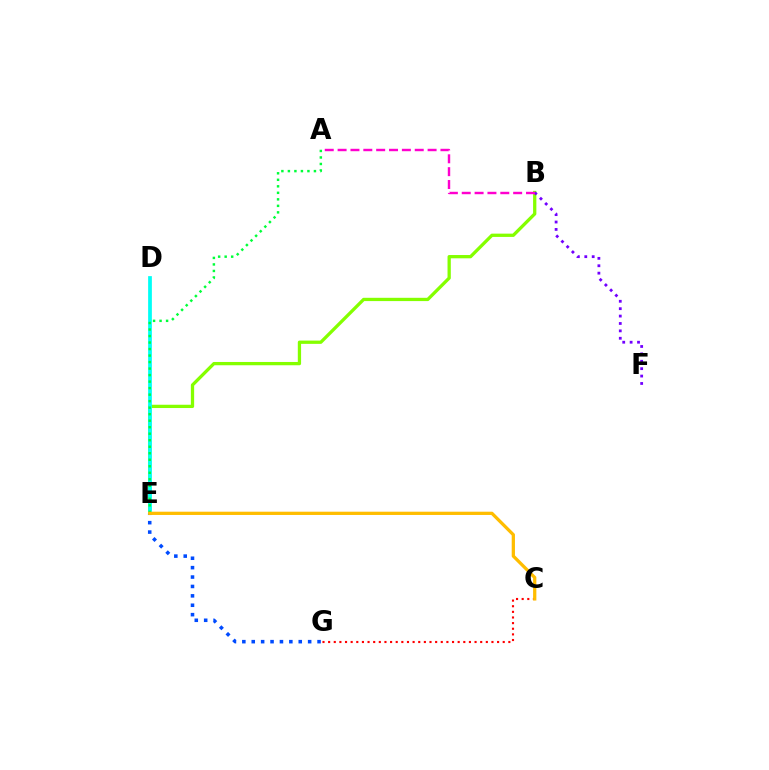{('B', 'E'): [{'color': '#84ff00', 'line_style': 'solid', 'thickness': 2.36}], ('C', 'G'): [{'color': '#ff0000', 'line_style': 'dotted', 'thickness': 1.53}], ('D', 'E'): [{'color': '#00fff6', 'line_style': 'solid', 'thickness': 2.69}], ('A', 'E'): [{'color': '#00ff39', 'line_style': 'dotted', 'thickness': 1.77}], ('B', 'F'): [{'color': '#7200ff', 'line_style': 'dotted', 'thickness': 2.01}], ('E', 'G'): [{'color': '#004bff', 'line_style': 'dotted', 'thickness': 2.55}], ('A', 'B'): [{'color': '#ff00cf', 'line_style': 'dashed', 'thickness': 1.75}], ('C', 'E'): [{'color': '#ffbd00', 'line_style': 'solid', 'thickness': 2.35}]}